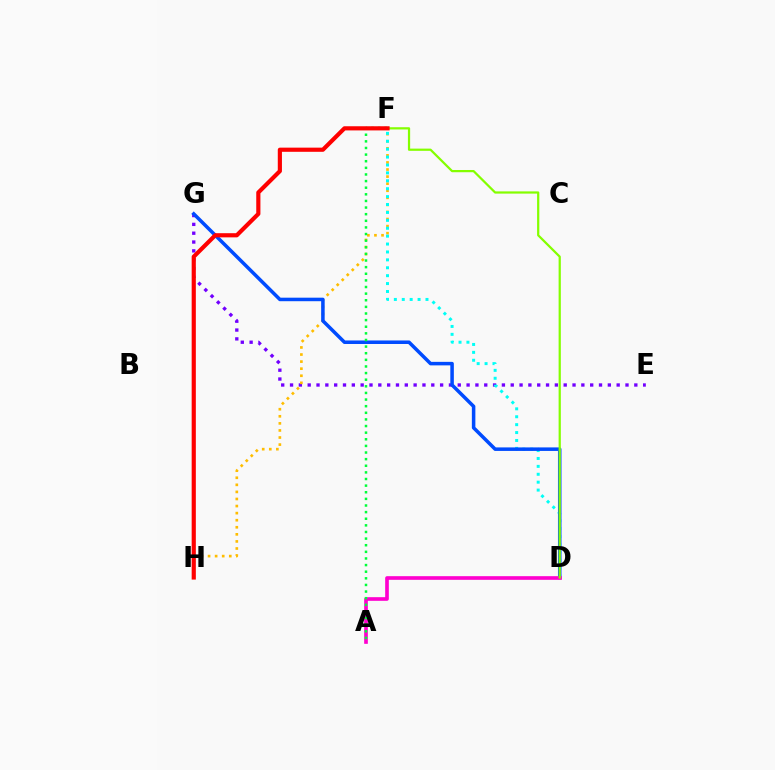{('E', 'G'): [{'color': '#7200ff', 'line_style': 'dotted', 'thickness': 2.4}], ('F', 'H'): [{'color': '#ffbd00', 'line_style': 'dotted', 'thickness': 1.92}, {'color': '#ff0000', 'line_style': 'solid', 'thickness': 3.0}], ('D', 'F'): [{'color': '#00fff6', 'line_style': 'dotted', 'thickness': 2.15}, {'color': '#84ff00', 'line_style': 'solid', 'thickness': 1.6}], ('D', 'G'): [{'color': '#004bff', 'line_style': 'solid', 'thickness': 2.54}], ('A', 'D'): [{'color': '#ff00cf', 'line_style': 'solid', 'thickness': 2.62}], ('A', 'F'): [{'color': '#00ff39', 'line_style': 'dotted', 'thickness': 1.8}]}